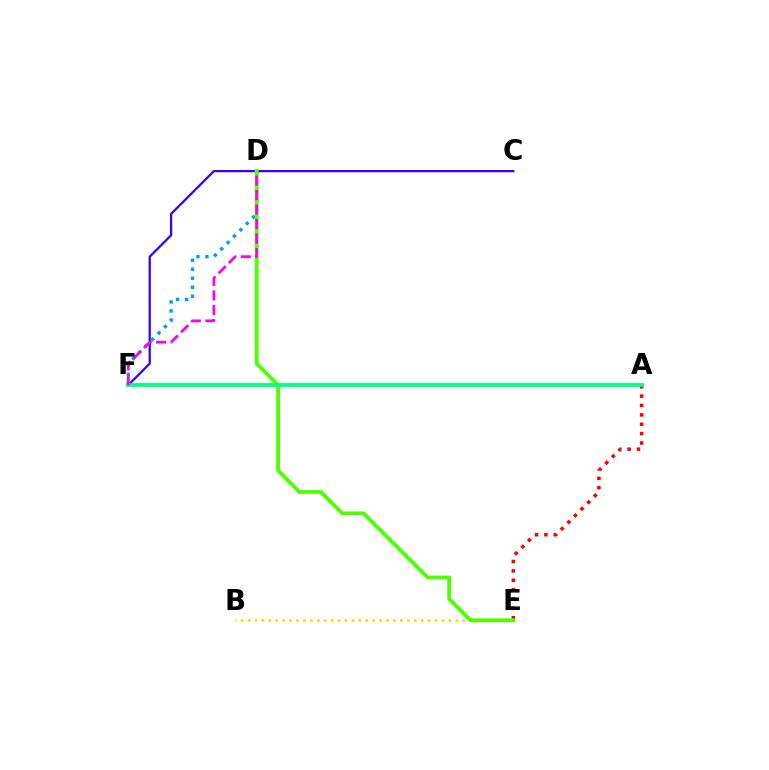{('C', 'F'): [{'color': '#3700ff', 'line_style': 'solid', 'thickness': 1.64}], ('B', 'E'): [{'color': '#ffd500', 'line_style': 'dotted', 'thickness': 1.88}], ('A', 'E'): [{'color': '#ff0000', 'line_style': 'dotted', 'thickness': 2.55}], ('D', 'F'): [{'color': '#009eff', 'line_style': 'dotted', 'thickness': 2.45}, {'color': '#ff00ed', 'line_style': 'dashed', 'thickness': 1.97}], ('D', 'E'): [{'color': '#4fff00', 'line_style': 'solid', 'thickness': 2.74}], ('A', 'F'): [{'color': '#00ff86', 'line_style': 'solid', 'thickness': 2.76}]}